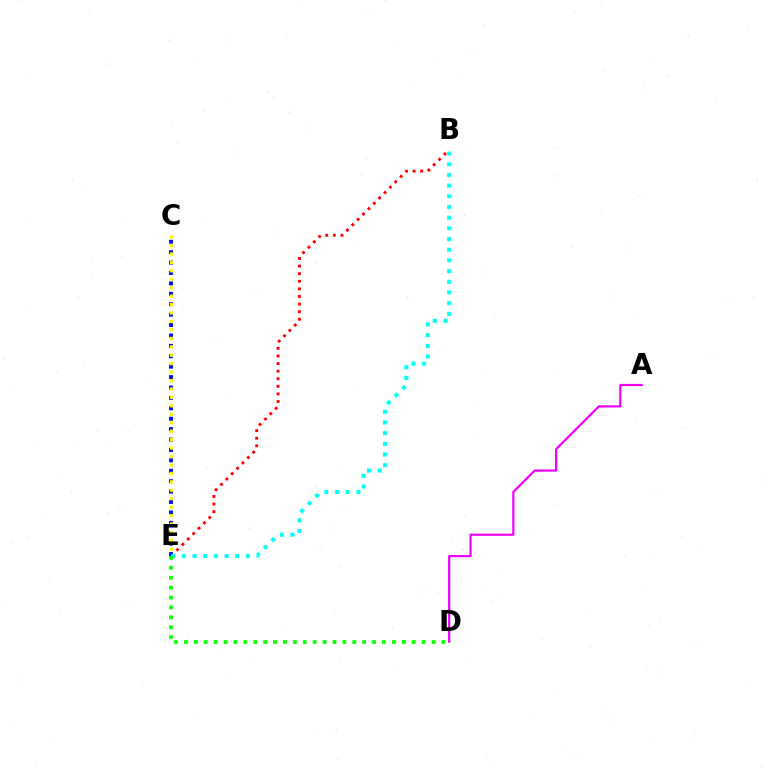{('A', 'D'): [{'color': '#ee00ff', 'line_style': 'solid', 'thickness': 1.59}], ('B', 'E'): [{'color': '#ff0000', 'line_style': 'dotted', 'thickness': 2.06}, {'color': '#00fff6', 'line_style': 'dotted', 'thickness': 2.9}], ('C', 'E'): [{'color': '#0010ff', 'line_style': 'dotted', 'thickness': 2.83}, {'color': '#fcf500', 'line_style': 'dotted', 'thickness': 2.29}], ('D', 'E'): [{'color': '#08ff00', 'line_style': 'dotted', 'thickness': 2.69}]}